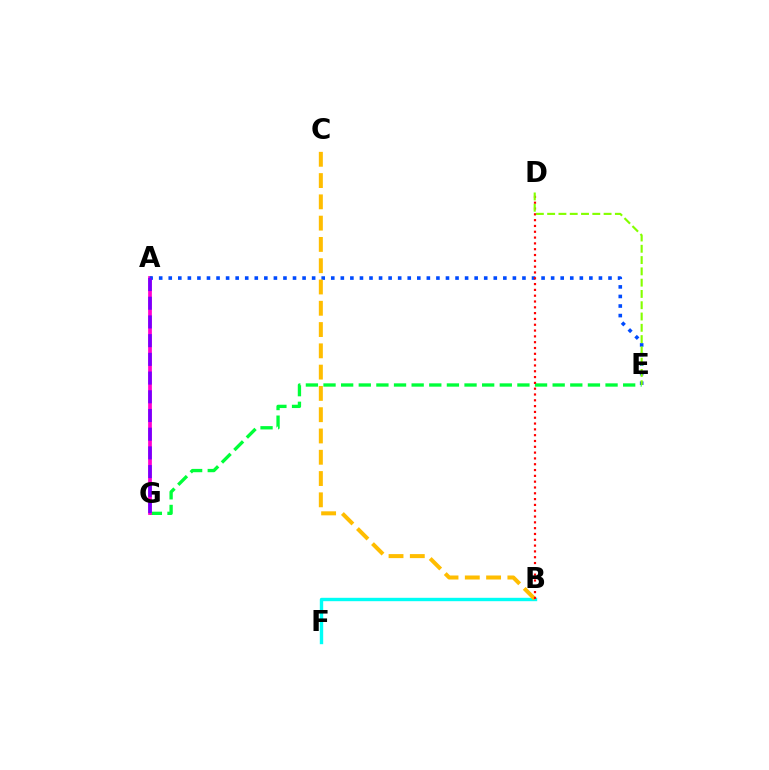{('B', 'F'): [{'color': '#00fff6', 'line_style': 'solid', 'thickness': 2.44}], ('E', 'G'): [{'color': '#00ff39', 'line_style': 'dashed', 'thickness': 2.39}], ('A', 'G'): [{'color': '#ff00cf', 'line_style': 'solid', 'thickness': 2.7}, {'color': '#7200ff', 'line_style': 'dashed', 'thickness': 2.54}], ('A', 'E'): [{'color': '#004bff', 'line_style': 'dotted', 'thickness': 2.6}], ('B', 'C'): [{'color': '#ffbd00', 'line_style': 'dashed', 'thickness': 2.89}], ('B', 'D'): [{'color': '#ff0000', 'line_style': 'dotted', 'thickness': 1.58}], ('D', 'E'): [{'color': '#84ff00', 'line_style': 'dashed', 'thickness': 1.53}]}